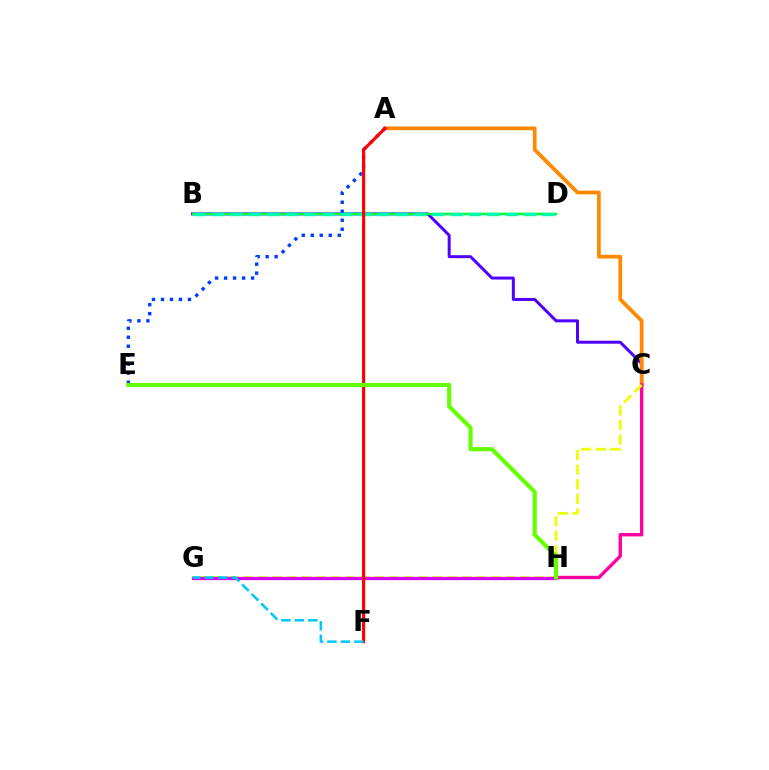{('B', 'C'): [{'color': '#4f00ff', 'line_style': 'solid', 'thickness': 2.15}], ('A', 'C'): [{'color': '#ff8800', 'line_style': 'solid', 'thickness': 2.68}], ('C', 'H'): [{'color': '#ff00a0', 'line_style': 'solid', 'thickness': 2.42}], ('C', 'G'): [{'color': '#eeff00', 'line_style': 'dashed', 'thickness': 1.98}], ('B', 'D'): [{'color': '#00ff27', 'line_style': 'solid', 'thickness': 1.79}, {'color': '#00ffaf', 'line_style': 'dashed', 'thickness': 2.49}], ('A', 'E'): [{'color': '#003fff', 'line_style': 'dotted', 'thickness': 2.44}], ('G', 'H'): [{'color': '#d600ff', 'line_style': 'solid', 'thickness': 2.36}], ('A', 'F'): [{'color': '#ff0000', 'line_style': 'solid', 'thickness': 2.26}], ('F', 'G'): [{'color': '#00c7ff', 'line_style': 'dashed', 'thickness': 1.83}], ('E', 'H'): [{'color': '#66ff00', 'line_style': 'solid', 'thickness': 2.98}]}